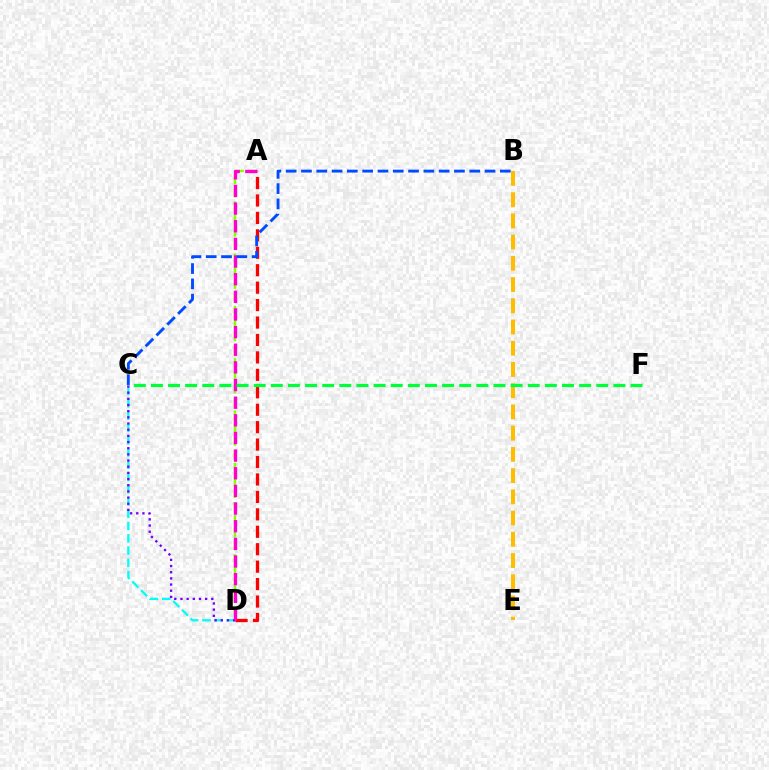{('C', 'D'): [{'color': '#00fff6', 'line_style': 'dashed', 'thickness': 1.67}, {'color': '#7200ff', 'line_style': 'dotted', 'thickness': 1.68}], ('A', 'D'): [{'color': '#ff0000', 'line_style': 'dashed', 'thickness': 2.37}, {'color': '#84ff00', 'line_style': 'dashed', 'thickness': 1.78}, {'color': '#ff00cf', 'line_style': 'dashed', 'thickness': 2.4}], ('B', 'C'): [{'color': '#004bff', 'line_style': 'dashed', 'thickness': 2.08}], ('B', 'E'): [{'color': '#ffbd00', 'line_style': 'dashed', 'thickness': 2.88}], ('C', 'F'): [{'color': '#00ff39', 'line_style': 'dashed', 'thickness': 2.33}]}